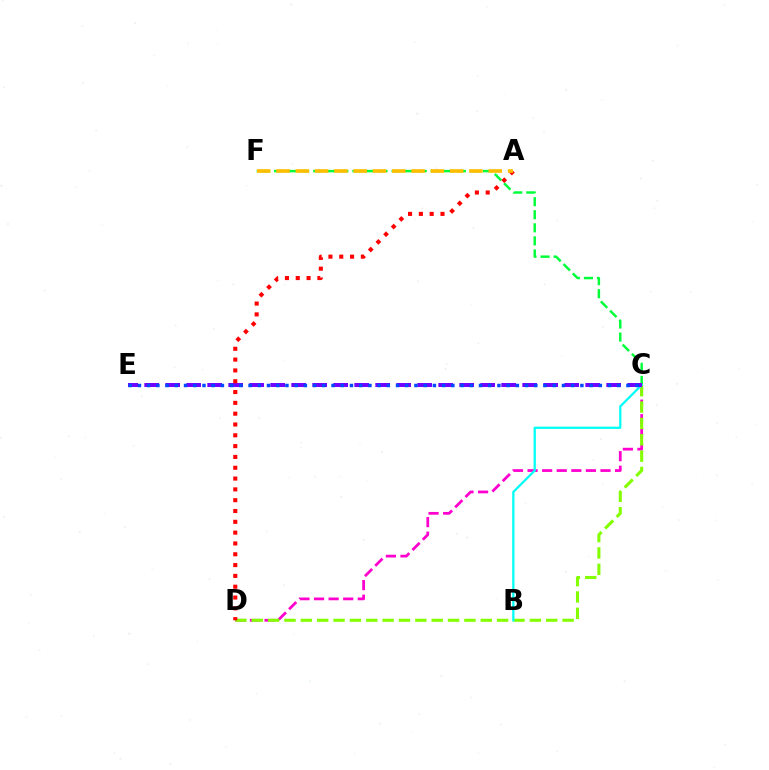{('C', 'D'): [{'color': '#ff00cf', 'line_style': 'dashed', 'thickness': 1.98}, {'color': '#84ff00', 'line_style': 'dashed', 'thickness': 2.22}], ('C', 'F'): [{'color': '#00ff39', 'line_style': 'dashed', 'thickness': 1.77}], ('B', 'C'): [{'color': '#00fff6', 'line_style': 'solid', 'thickness': 1.62}], ('C', 'E'): [{'color': '#7200ff', 'line_style': 'dashed', 'thickness': 2.85}, {'color': '#004bff', 'line_style': 'dotted', 'thickness': 2.5}], ('A', 'D'): [{'color': '#ff0000', 'line_style': 'dotted', 'thickness': 2.94}], ('A', 'F'): [{'color': '#ffbd00', 'line_style': 'dashed', 'thickness': 2.62}]}